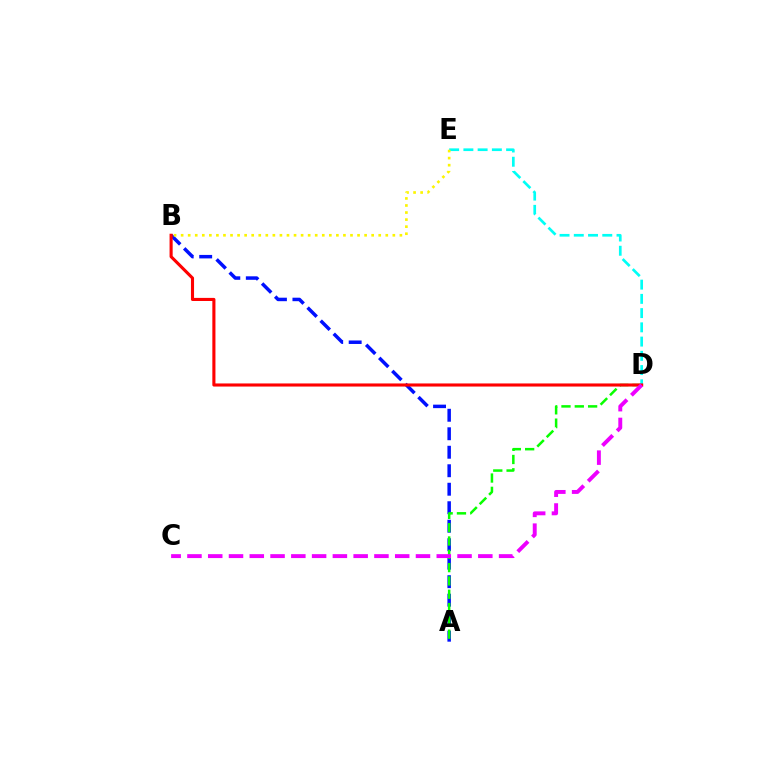{('A', 'B'): [{'color': '#0010ff', 'line_style': 'dashed', 'thickness': 2.51}], ('A', 'D'): [{'color': '#08ff00', 'line_style': 'dashed', 'thickness': 1.81}], ('D', 'E'): [{'color': '#00fff6', 'line_style': 'dashed', 'thickness': 1.93}], ('B', 'E'): [{'color': '#fcf500', 'line_style': 'dotted', 'thickness': 1.92}], ('B', 'D'): [{'color': '#ff0000', 'line_style': 'solid', 'thickness': 2.23}], ('C', 'D'): [{'color': '#ee00ff', 'line_style': 'dashed', 'thickness': 2.82}]}